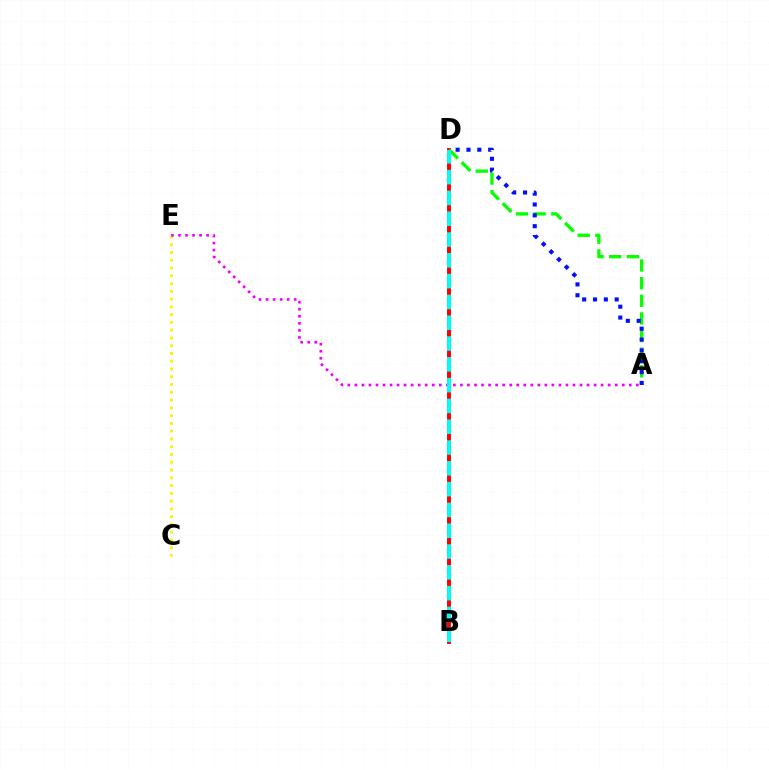{('C', 'E'): [{'color': '#fcf500', 'line_style': 'dotted', 'thickness': 2.11}], ('B', 'D'): [{'color': '#ff0000', 'line_style': 'solid', 'thickness': 2.83}, {'color': '#00fff6', 'line_style': 'dashed', 'thickness': 2.83}], ('A', 'D'): [{'color': '#08ff00', 'line_style': 'dashed', 'thickness': 2.4}, {'color': '#0010ff', 'line_style': 'dotted', 'thickness': 2.95}], ('A', 'E'): [{'color': '#ee00ff', 'line_style': 'dotted', 'thickness': 1.91}]}